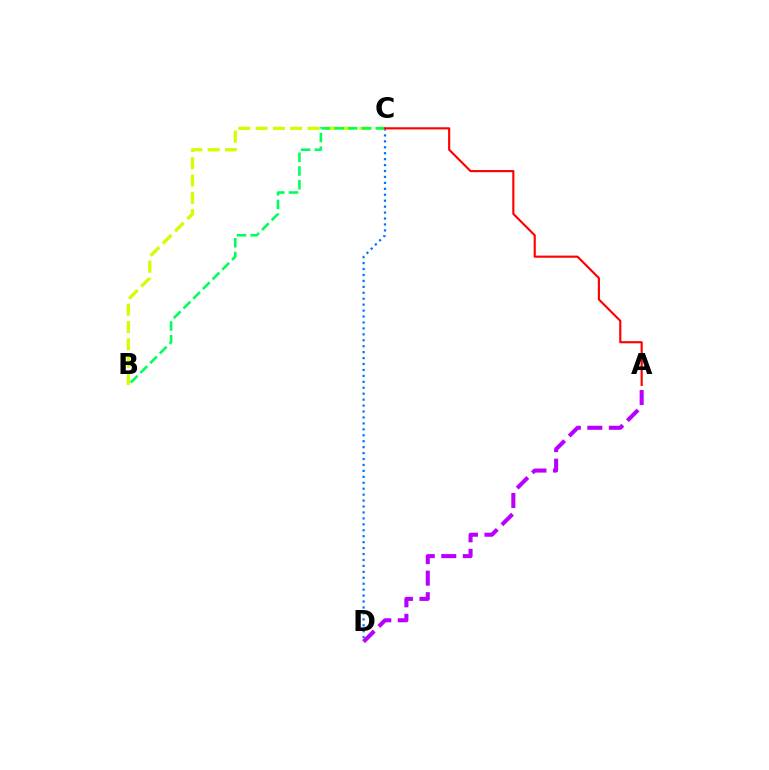{('C', 'D'): [{'color': '#0074ff', 'line_style': 'dotted', 'thickness': 1.61}], ('B', 'C'): [{'color': '#d1ff00', 'line_style': 'dashed', 'thickness': 2.35}, {'color': '#00ff5c', 'line_style': 'dashed', 'thickness': 1.86}], ('A', 'D'): [{'color': '#b900ff', 'line_style': 'dashed', 'thickness': 2.92}], ('A', 'C'): [{'color': '#ff0000', 'line_style': 'solid', 'thickness': 1.54}]}